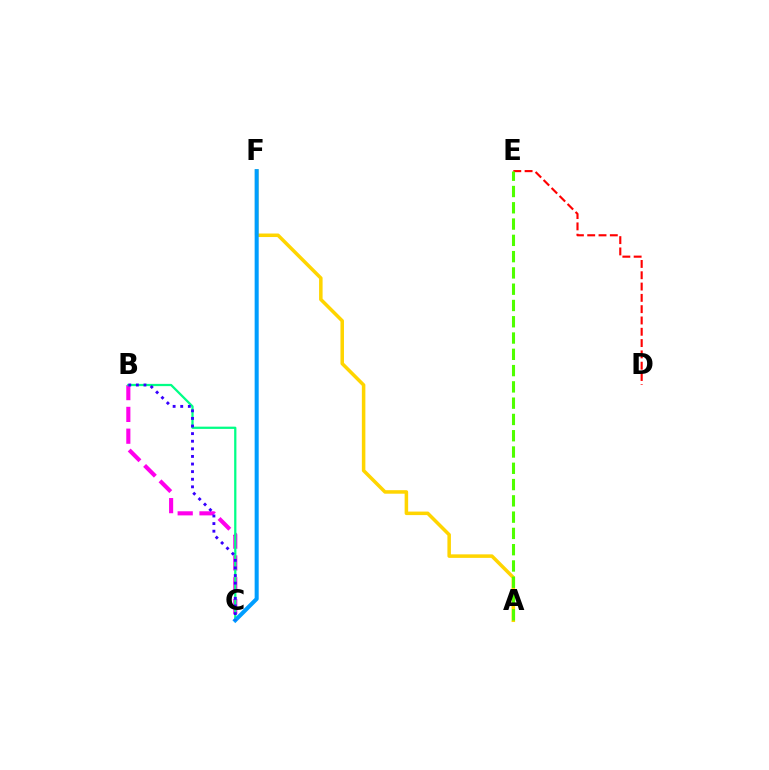{('A', 'F'): [{'color': '#ffd500', 'line_style': 'solid', 'thickness': 2.54}], ('B', 'C'): [{'color': '#ff00ed', 'line_style': 'dashed', 'thickness': 2.96}, {'color': '#00ff86', 'line_style': 'solid', 'thickness': 1.62}, {'color': '#3700ff', 'line_style': 'dotted', 'thickness': 2.07}], ('D', 'E'): [{'color': '#ff0000', 'line_style': 'dashed', 'thickness': 1.54}], ('A', 'E'): [{'color': '#4fff00', 'line_style': 'dashed', 'thickness': 2.21}], ('C', 'F'): [{'color': '#009eff', 'line_style': 'solid', 'thickness': 2.91}]}